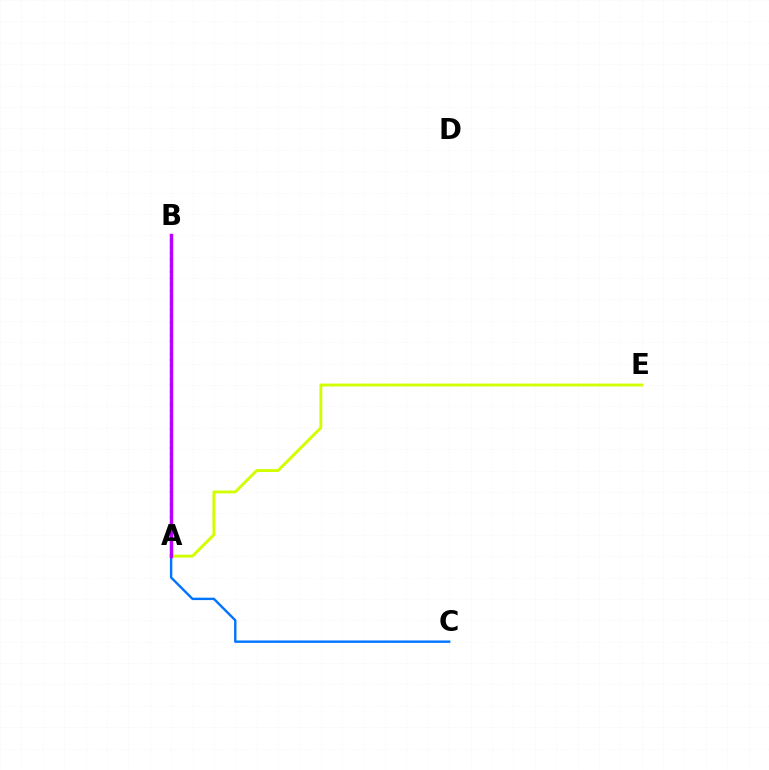{('A', 'C'): [{'color': '#0074ff', 'line_style': 'solid', 'thickness': 1.72}], ('A', 'E'): [{'color': '#d1ff00', 'line_style': 'solid', 'thickness': 2.08}], ('A', 'B'): [{'color': '#ff0000', 'line_style': 'dotted', 'thickness': 2.0}, {'color': '#00ff5c', 'line_style': 'dotted', 'thickness': 1.71}, {'color': '#b900ff', 'line_style': 'solid', 'thickness': 2.47}]}